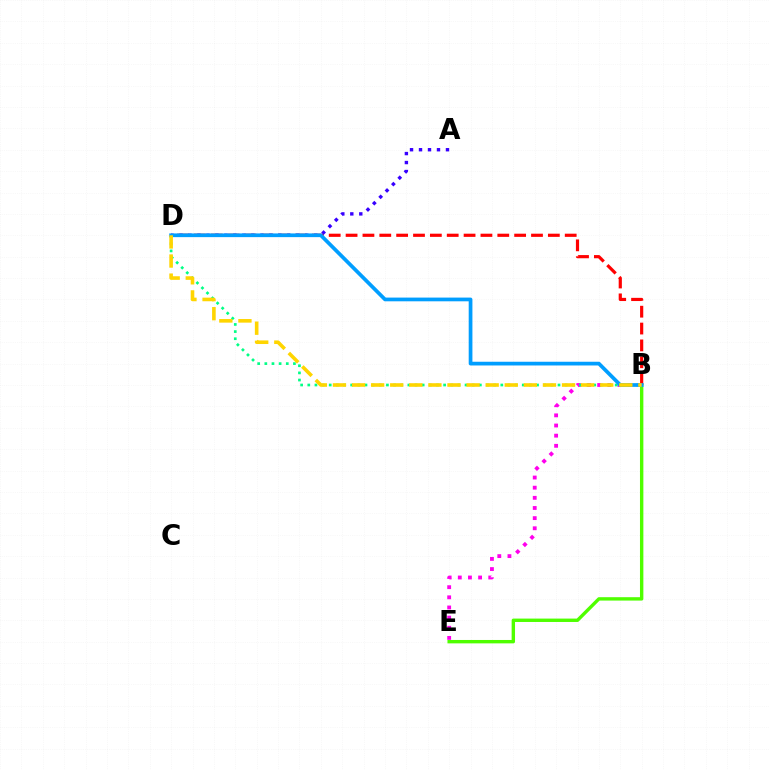{('B', 'E'): [{'color': '#4fff00', 'line_style': 'solid', 'thickness': 2.44}, {'color': '#ff00ed', 'line_style': 'dotted', 'thickness': 2.76}], ('B', 'D'): [{'color': '#ff0000', 'line_style': 'dashed', 'thickness': 2.29}, {'color': '#00ff86', 'line_style': 'dotted', 'thickness': 1.94}, {'color': '#009eff', 'line_style': 'solid', 'thickness': 2.68}, {'color': '#ffd500', 'line_style': 'dashed', 'thickness': 2.59}], ('A', 'D'): [{'color': '#3700ff', 'line_style': 'dotted', 'thickness': 2.44}]}